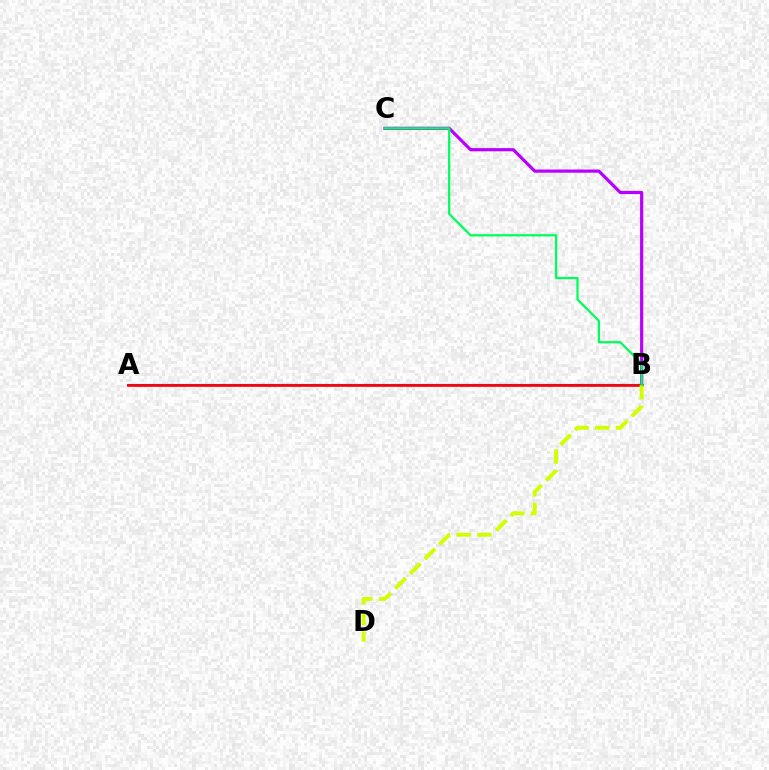{('B', 'C'): [{'color': '#b900ff', 'line_style': 'solid', 'thickness': 2.3}, {'color': '#00ff5c', 'line_style': 'solid', 'thickness': 1.62}], ('A', 'B'): [{'color': '#0074ff', 'line_style': 'solid', 'thickness': 1.55}, {'color': '#ff0000', 'line_style': 'solid', 'thickness': 1.91}], ('B', 'D'): [{'color': '#d1ff00', 'line_style': 'dashed', 'thickness': 2.83}]}